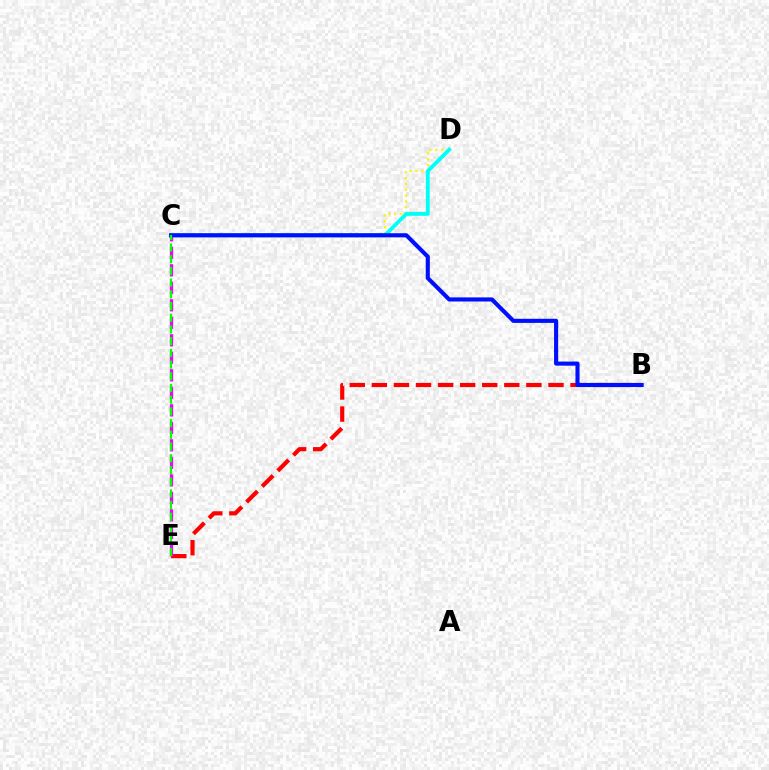{('B', 'E'): [{'color': '#ff0000', 'line_style': 'dashed', 'thickness': 3.0}], ('C', 'D'): [{'color': '#fcf500', 'line_style': 'dotted', 'thickness': 1.59}, {'color': '#00fff6', 'line_style': 'solid', 'thickness': 2.78}], ('C', 'E'): [{'color': '#ee00ff', 'line_style': 'dashed', 'thickness': 2.38}, {'color': '#08ff00', 'line_style': 'dashed', 'thickness': 1.59}], ('B', 'C'): [{'color': '#0010ff', 'line_style': 'solid', 'thickness': 2.96}]}